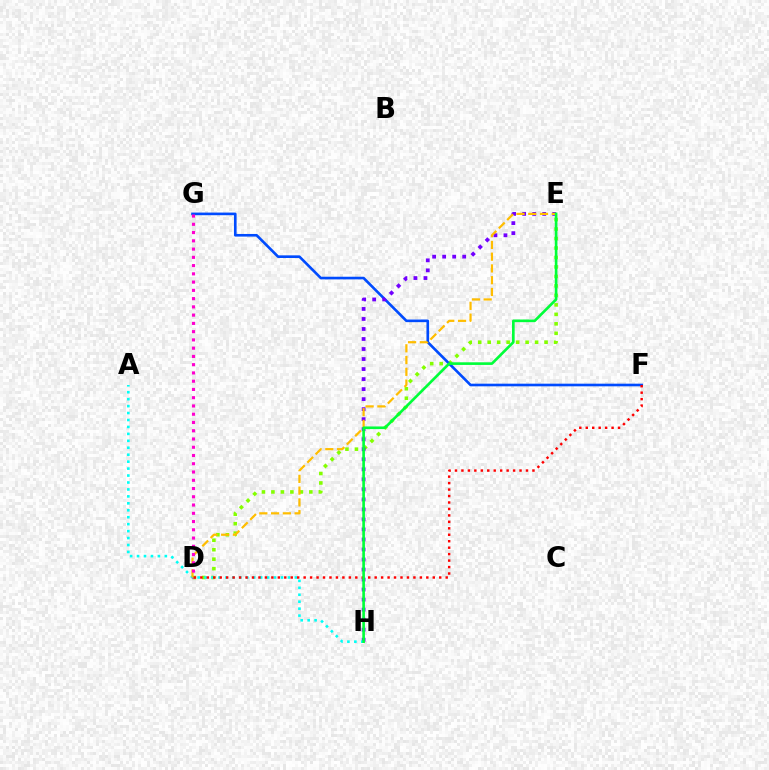{('D', 'E'): [{'color': '#84ff00', 'line_style': 'dotted', 'thickness': 2.58}, {'color': '#ffbd00', 'line_style': 'dashed', 'thickness': 1.6}], ('F', 'G'): [{'color': '#004bff', 'line_style': 'solid', 'thickness': 1.9}], ('E', 'H'): [{'color': '#7200ff', 'line_style': 'dotted', 'thickness': 2.72}, {'color': '#00ff39', 'line_style': 'solid', 'thickness': 1.9}], ('A', 'H'): [{'color': '#00fff6', 'line_style': 'dotted', 'thickness': 1.89}], ('D', 'G'): [{'color': '#ff00cf', 'line_style': 'dotted', 'thickness': 2.24}], ('D', 'F'): [{'color': '#ff0000', 'line_style': 'dotted', 'thickness': 1.75}]}